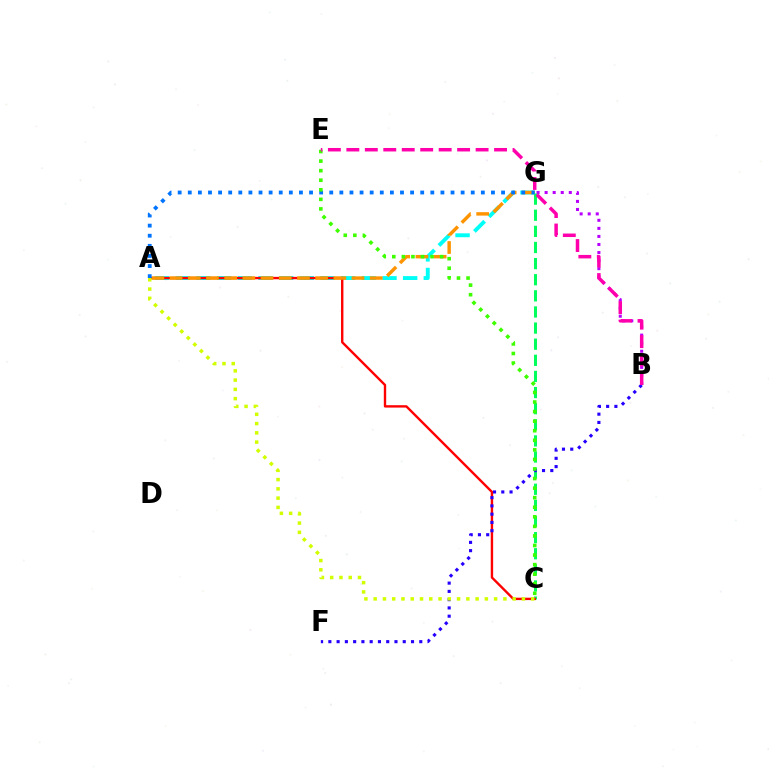{('C', 'G'): [{'color': '#00ff5c', 'line_style': 'dashed', 'thickness': 2.19}], ('B', 'G'): [{'color': '#b900ff', 'line_style': 'dotted', 'thickness': 2.19}], ('A', 'G'): [{'color': '#00fff6', 'line_style': 'dashed', 'thickness': 2.81}, {'color': '#ff9400', 'line_style': 'dashed', 'thickness': 2.47}, {'color': '#0074ff', 'line_style': 'dotted', 'thickness': 2.75}], ('A', 'C'): [{'color': '#ff0000', 'line_style': 'solid', 'thickness': 1.72}, {'color': '#d1ff00', 'line_style': 'dotted', 'thickness': 2.52}], ('B', 'F'): [{'color': '#2500ff', 'line_style': 'dotted', 'thickness': 2.25}], ('C', 'E'): [{'color': '#3dff00', 'line_style': 'dotted', 'thickness': 2.6}], ('B', 'E'): [{'color': '#ff00ac', 'line_style': 'dashed', 'thickness': 2.51}]}